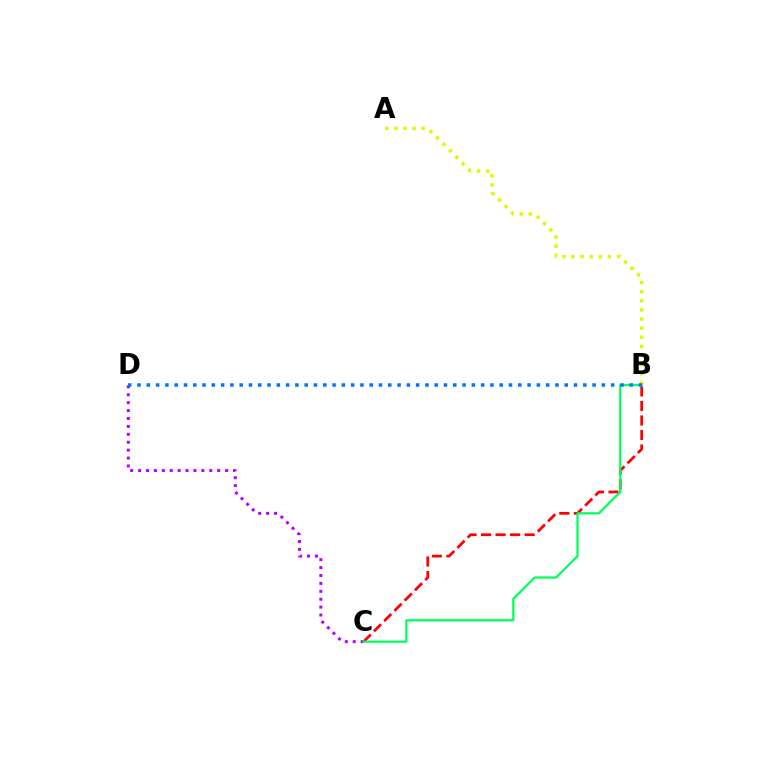{('B', 'C'): [{'color': '#ff0000', 'line_style': 'dashed', 'thickness': 1.97}, {'color': '#00ff5c', 'line_style': 'solid', 'thickness': 1.62}], ('C', 'D'): [{'color': '#b900ff', 'line_style': 'dotted', 'thickness': 2.15}], ('A', 'B'): [{'color': '#d1ff00', 'line_style': 'dotted', 'thickness': 2.48}], ('B', 'D'): [{'color': '#0074ff', 'line_style': 'dotted', 'thickness': 2.52}]}